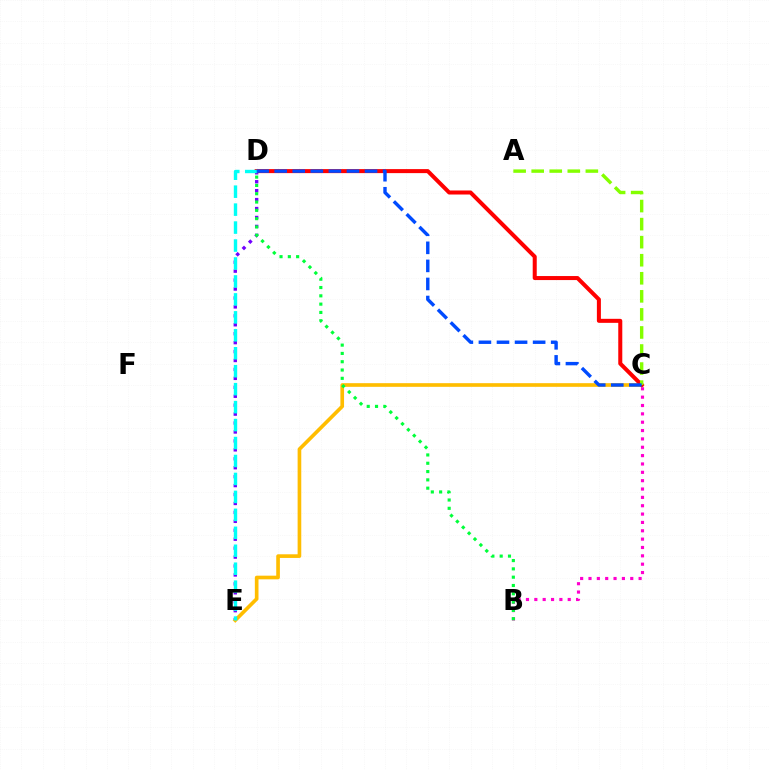{('D', 'E'): [{'color': '#7200ff', 'line_style': 'dotted', 'thickness': 2.43}, {'color': '#00fff6', 'line_style': 'dashed', 'thickness': 2.44}], ('C', 'E'): [{'color': '#ffbd00', 'line_style': 'solid', 'thickness': 2.63}], ('C', 'D'): [{'color': '#ff0000', 'line_style': 'solid', 'thickness': 2.9}, {'color': '#004bff', 'line_style': 'dashed', 'thickness': 2.45}], ('B', 'C'): [{'color': '#ff00cf', 'line_style': 'dotted', 'thickness': 2.27}], ('A', 'C'): [{'color': '#84ff00', 'line_style': 'dashed', 'thickness': 2.45}], ('B', 'D'): [{'color': '#00ff39', 'line_style': 'dotted', 'thickness': 2.26}]}